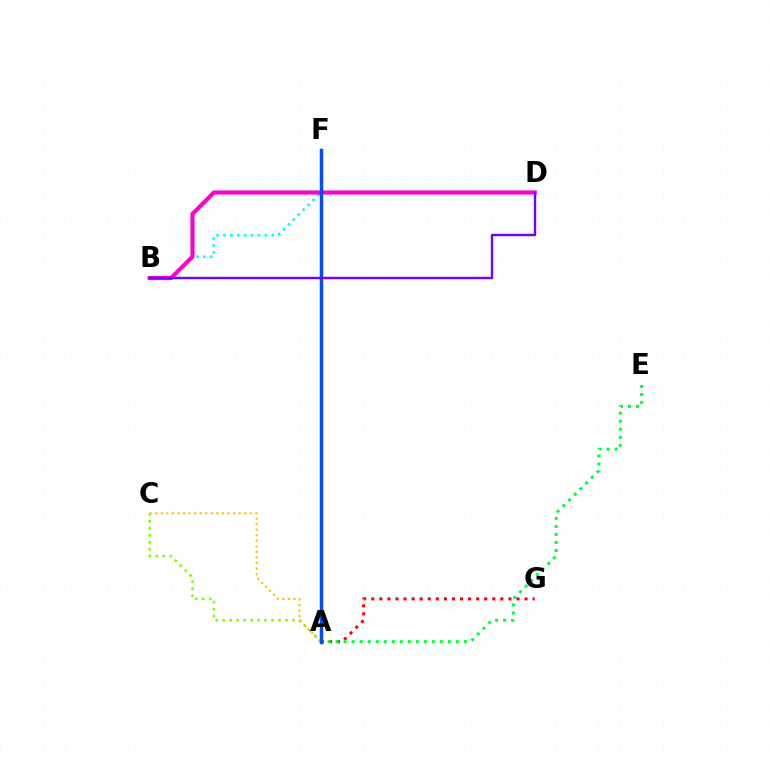{('A', 'C'): [{'color': '#84ff00', 'line_style': 'dotted', 'thickness': 1.9}, {'color': '#ffbd00', 'line_style': 'dotted', 'thickness': 1.51}], ('A', 'G'): [{'color': '#ff0000', 'line_style': 'dotted', 'thickness': 2.19}], ('B', 'D'): [{'color': '#00fff6', 'line_style': 'dotted', 'thickness': 1.88}, {'color': '#ff00cf', 'line_style': 'solid', 'thickness': 2.98}, {'color': '#7200ff', 'line_style': 'solid', 'thickness': 1.72}], ('A', 'E'): [{'color': '#00ff39', 'line_style': 'dotted', 'thickness': 2.18}], ('A', 'F'): [{'color': '#004bff', 'line_style': 'solid', 'thickness': 2.5}]}